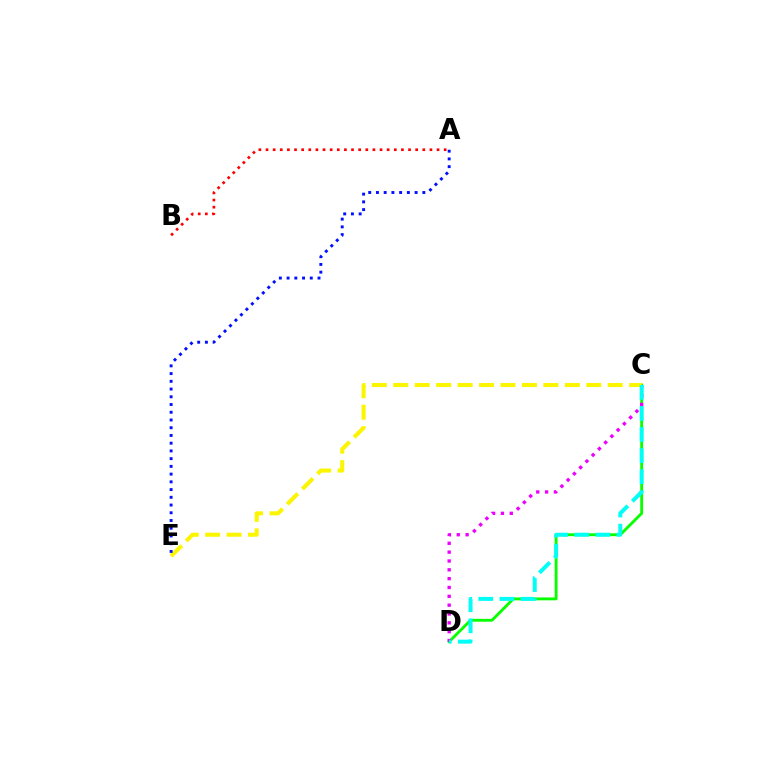{('C', 'D'): [{'color': '#08ff00', 'line_style': 'solid', 'thickness': 2.06}, {'color': '#ee00ff', 'line_style': 'dotted', 'thickness': 2.4}, {'color': '#00fff6', 'line_style': 'dashed', 'thickness': 2.86}], ('A', 'B'): [{'color': '#ff0000', 'line_style': 'dotted', 'thickness': 1.94}], ('C', 'E'): [{'color': '#fcf500', 'line_style': 'dashed', 'thickness': 2.91}], ('A', 'E'): [{'color': '#0010ff', 'line_style': 'dotted', 'thickness': 2.1}]}